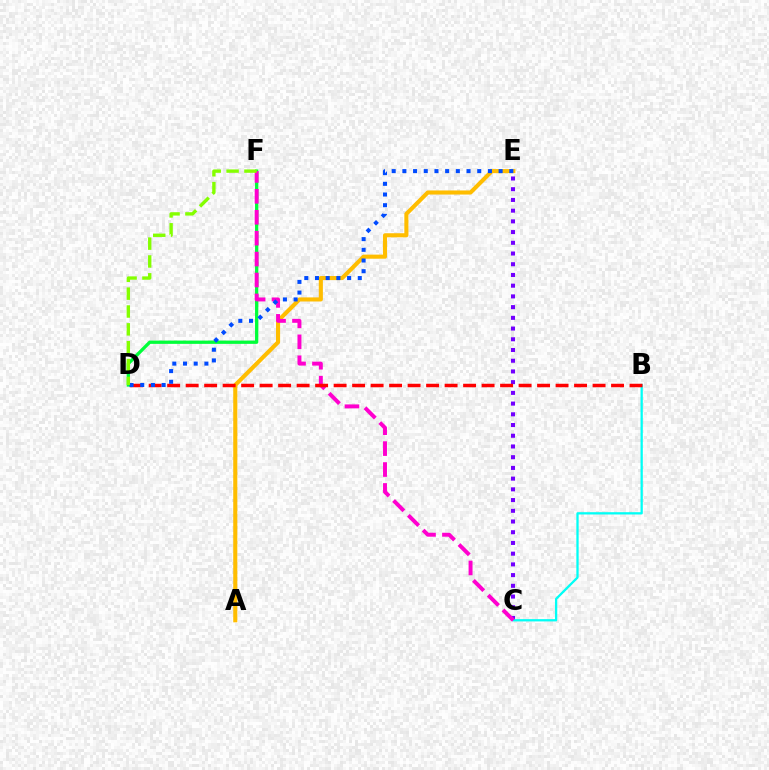{('D', 'F'): [{'color': '#00ff39', 'line_style': 'solid', 'thickness': 2.36}, {'color': '#84ff00', 'line_style': 'dashed', 'thickness': 2.43}], ('C', 'E'): [{'color': '#7200ff', 'line_style': 'dotted', 'thickness': 2.91}], ('B', 'C'): [{'color': '#00fff6', 'line_style': 'solid', 'thickness': 1.64}], ('A', 'E'): [{'color': '#ffbd00', 'line_style': 'solid', 'thickness': 2.95}], ('C', 'F'): [{'color': '#ff00cf', 'line_style': 'dashed', 'thickness': 2.84}], ('B', 'D'): [{'color': '#ff0000', 'line_style': 'dashed', 'thickness': 2.51}], ('D', 'E'): [{'color': '#004bff', 'line_style': 'dotted', 'thickness': 2.91}]}